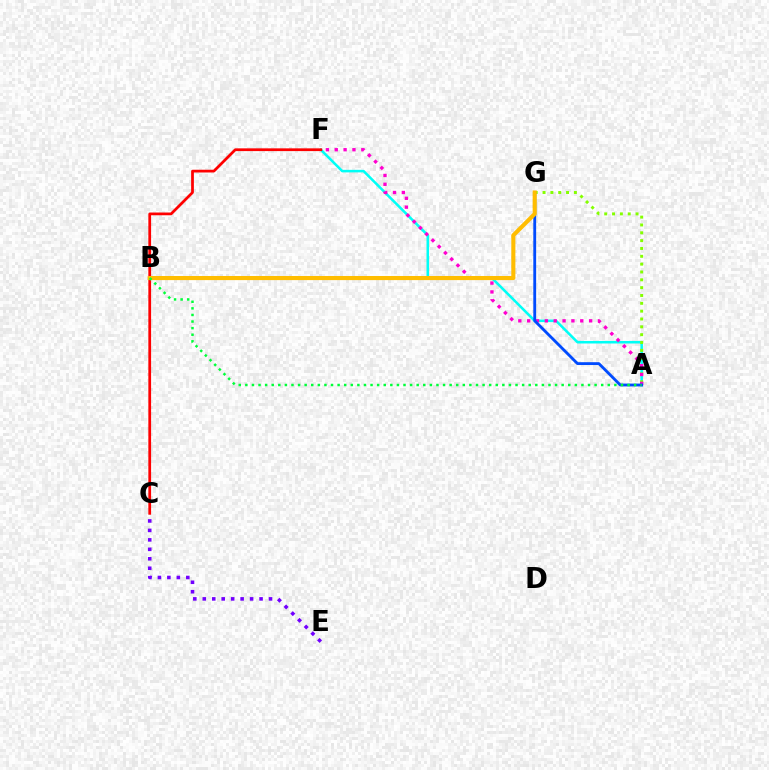{('C', 'E'): [{'color': '#7200ff', 'line_style': 'dotted', 'thickness': 2.57}], ('A', 'F'): [{'color': '#00fff6', 'line_style': 'solid', 'thickness': 1.83}, {'color': '#ff00cf', 'line_style': 'dotted', 'thickness': 2.4}], ('A', 'G'): [{'color': '#84ff00', 'line_style': 'dotted', 'thickness': 2.13}, {'color': '#004bff', 'line_style': 'solid', 'thickness': 2.04}], ('C', 'F'): [{'color': '#ff0000', 'line_style': 'solid', 'thickness': 1.98}], ('B', 'G'): [{'color': '#ffbd00', 'line_style': 'solid', 'thickness': 2.95}], ('A', 'B'): [{'color': '#00ff39', 'line_style': 'dotted', 'thickness': 1.79}]}